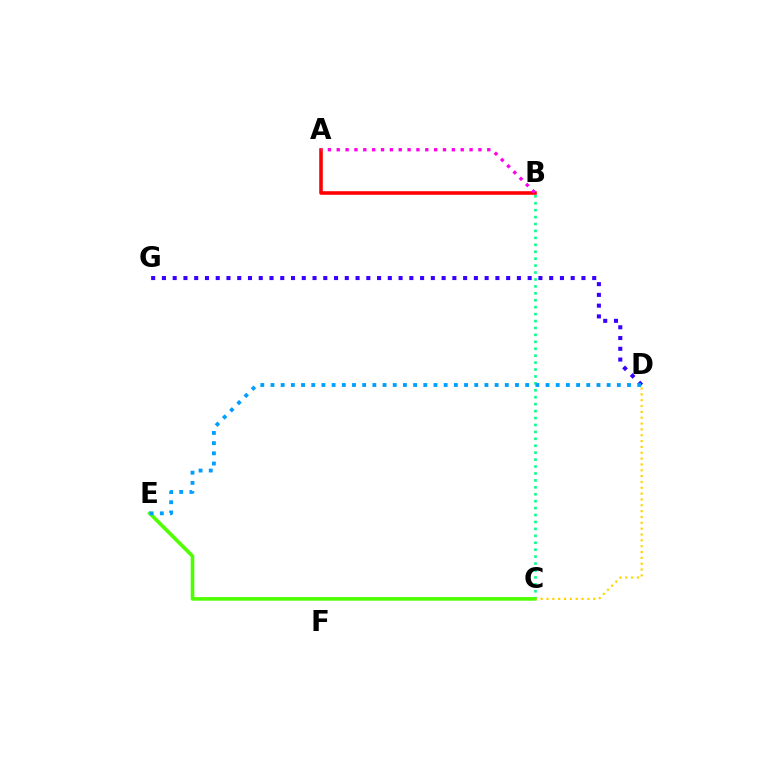{('B', 'C'): [{'color': '#00ff86', 'line_style': 'dotted', 'thickness': 1.88}], ('A', 'B'): [{'color': '#ff0000', 'line_style': 'solid', 'thickness': 2.58}, {'color': '#ff00ed', 'line_style': 'dotted', 'thickness': 2.41}], ('C', 'D'): [{'color': '#ffd500', 'line_style': 'dotted', 'thickness': 1.59}], ('C', 'E'): [{'color': '#4fff00', 'line_style': 'solid', 'thickness': 2.59}], ('D', 'G'): [{'color': '#3700ff', 'line_style': 'dotted', 'thickness': 2.92}], ('D', 'E'): [{'color': '#009eff', 'line_style': 'dotted', 'thickness': 2.77}]}